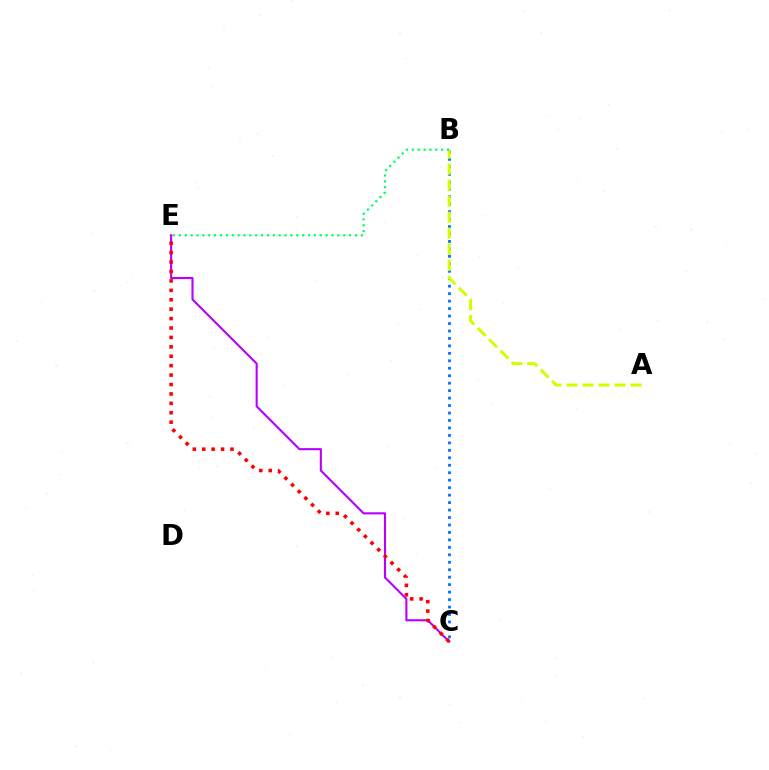{('C', 'E'): [{'color': '#b900ff', 'line_style': 'solid', 'thickness': 1.52}, {'color': '#ff0000', 'line_style': 'dotted', 'thickness': 2.56}], ('B', 'C'): [{'color': '#0074ff', 'line_style': 'dotted', 'thickness': 2.03}], ('A', 'B'): [{'color': '#d1ff00', 'line_style': 'dashed', 'thickness': 2.18}], ('B', 'E'): [{'color': '#00ff5c', 'line_style': 'dotted', 'thickness': 1.59}]}